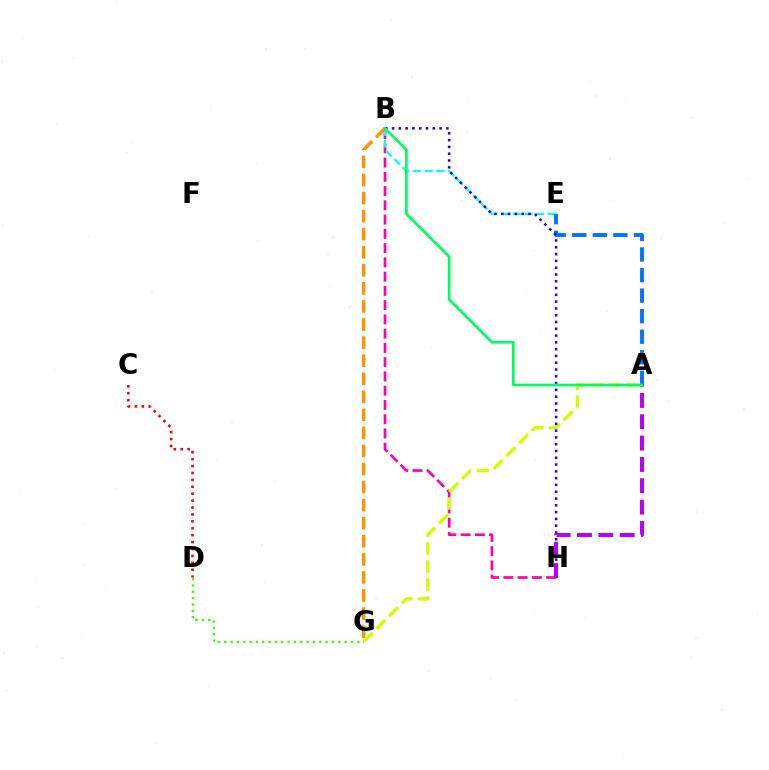{('B', 'H'): [{'color': '#ff00ac', 'line_style': 'dashed', 'thickness': 1.94}, {'color': '#2500ff', 'line_style': 'dotted', 'thickness': 1.84}], ('C', 'D'): [{'color': '#ff0000', 'line_style': 'dotted', 'thickness': 1.88}], ('A', 'G'): [{'color': '#d1ff00', 'line_style': 'dashed', 'thickness': 2.44}], ('B', 'E'): [{'color': '#00fff6', 'line_style': 'dashed', 'thickness': 1.6}], ('A', 'E'): [{'color': '#0074ff', 'line_style': 'dashed', 'thickness': 2.79}], ('B', 'G'): [{'color': '#ff9400', 'line_style': 'dashed', 'thickness': 2.45}], ('A', 'H'): [{'color': '#b900ff', 'line_style': 'dashed', 'thickness': 2.9}], ('D', 'G'): [{'color': '#3dff00', 'line_style': 'dotted', 'thickness': 1.72}], ('A', 'B'): [{'color': '#00ff5c', 'line_style': 'solid', 'thickness': 1.94}]}